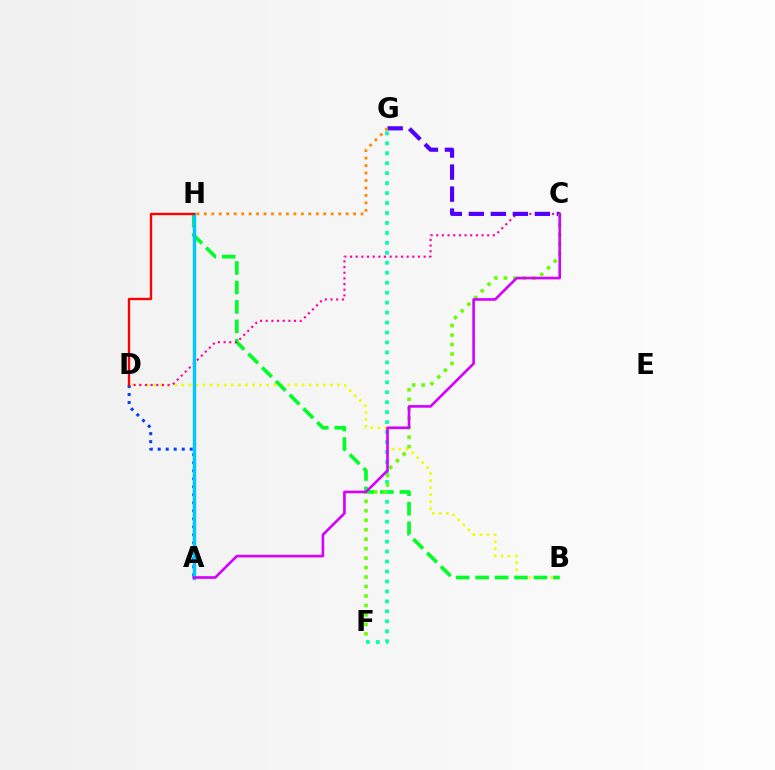{('A', 'D'): [{'color': '#003fff', 'line_style': 'dotted', 'thickness': 2.18}], ('B', 'D'): [{'color': '#eeff00', 'line_style': 'dotted', 'thickness': 1.92}], ('B', 'H'): [{'color': '#00ff27', 'line_style': 'dashed', 'thickness': 2.64}], ('C', 'D'): [{'color': '#ff00a0', 'line_style': 'dotted', 'thickness': 1.54}], ('F', 'G'): [{'color': '#00ffaf', 'line_style': 'dotted', 'thickness': 2.71}], ('C', 'G'): [{'color': '#4f00ff', 'line_style': 'dashed', 'thickness': 2.99}], ('C', 'F'): [{'color': '#66ff00', 'line_style': 'dotted', 'thickness': 2.57}], ('A', 'H'): [{'color': '#00c7ff', 'line_style': 'solid', 'thickness': 2.46}], ('D', 'H'): [{'color': '#ff0000', 'line_style': 'solid', 'thickness': 1.7}], ('A', 'C'): [{'color': '#d600ff', 'line_style': 'solid', 'thickness': 1.9}], ('G', 'H'): [{'color': '#ff8800', 'line_style': 'dotted', 'thickness': 2.03}]}